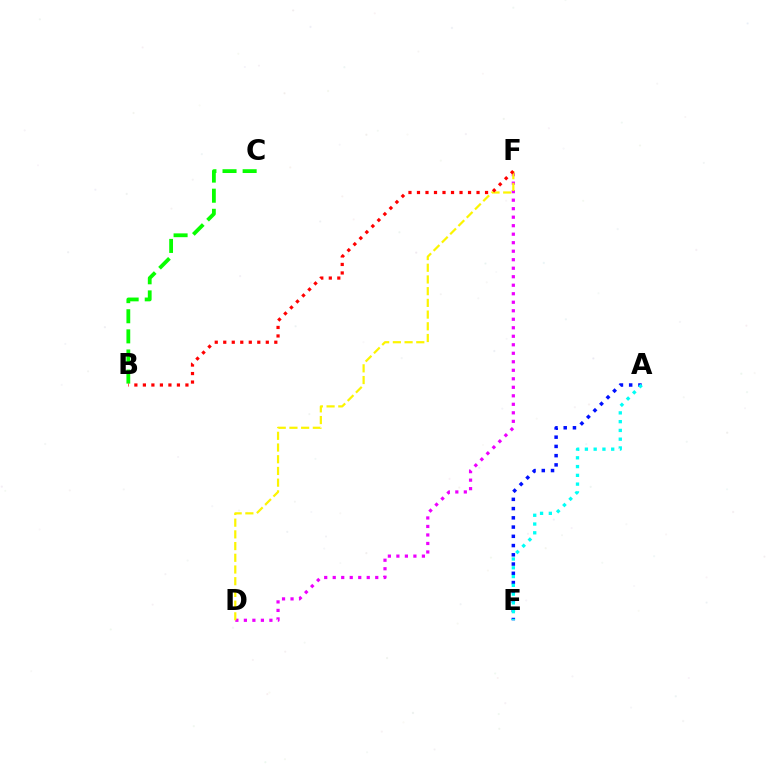{('B', 'C'): [{'color': '#08ff00', 'line_style': 'dashed', 'thickness': 2.73}], ('A', 'E'): [{'color': '#0010ff', 'line_style': 'dotted', 'thickness': 2.51}, {'color': '#00fff6', 'line_style': 'dotted', 'thickness': 2.38}], ('D', 'F'): [{'color': '#ee00ff', 'line_style': 'dotted', 'thickness': 2.31}, {'color': '#fcf500', 'line_style': 'dashed', 'thickness': 1.59}], ('B', 'F'): [{'color': '#ff0000', 'line_style': 'dotted', 'thickness': 2.31}]}